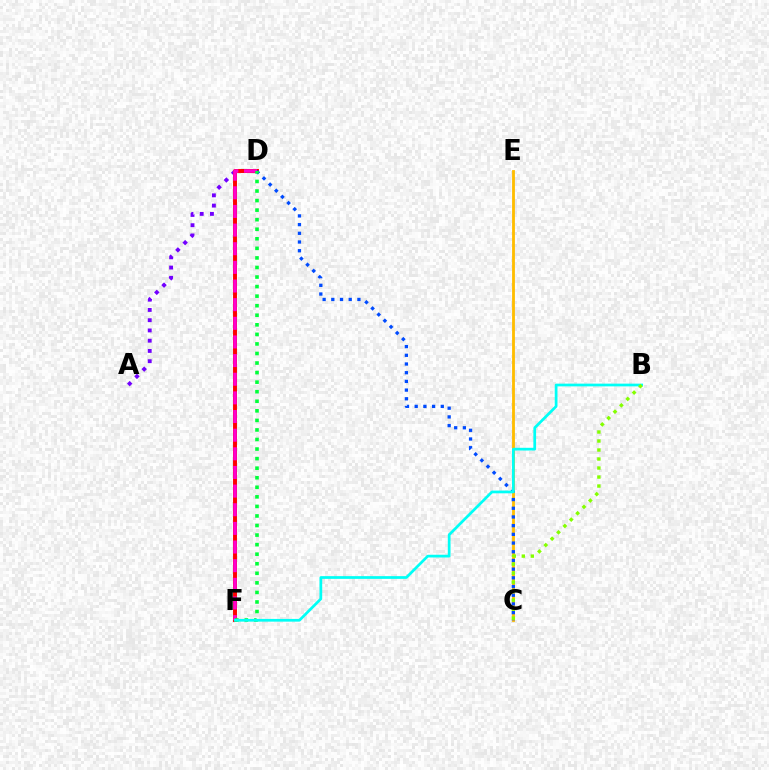{('A', 'D'): [{'color': '#7200ff', 'line_style': 'dotted', 'thickness': 2.78}], ('D', 'F'): [{'color': '#ff0000', 'line_style': 'solid', 'thickness': 2.83}, {'color': '#ff00cf', 'line_style': 'dashed', 'thickness': 2.53}, {'color': '#00ff39', 'line_style': 'dotted', 'thickness': 2.6}], ('C', 'E'): [{'color': '#ffbd00', 'line_style': 'solid', 'thickness': 2.03}], ('C', 'D'): [{'color': '#004bff', 'line_style': 'dotted', 'thickness': 2.36}], ('B', 'F'): [{'color': '#00fff6', 'line_style': 'solid', 'thickness': 1.97}], ('B', 'C'): [{'color': '#84ff00', 'line_style': 'dotted', 'thickness': 2.45}]}